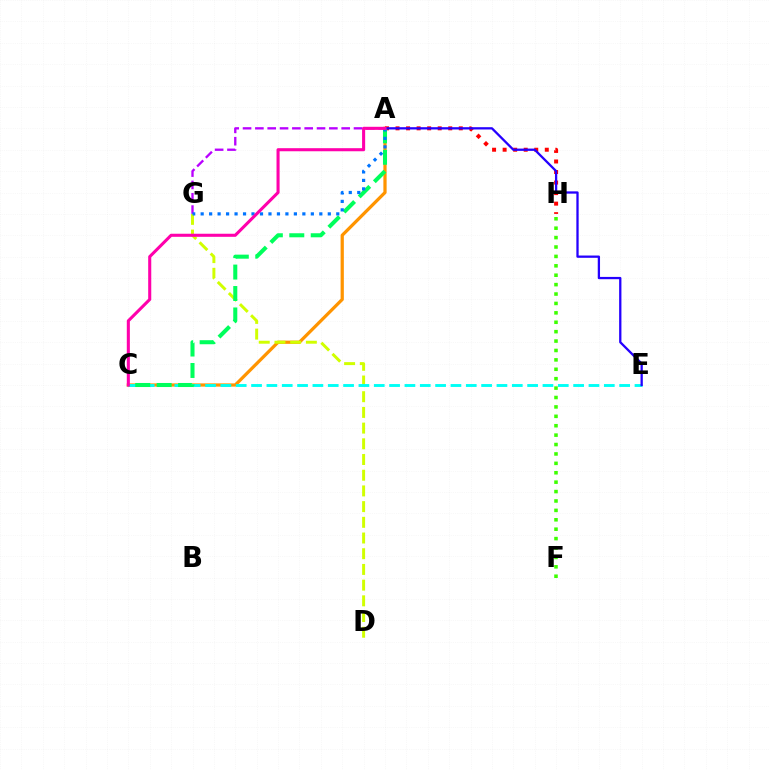{('A', 'C'): [{'color': '#ff9400', 'line_style': 'solid', 'thickness': 2.33}, {'color': '#00ff5c', 'line_style': 'dashed', 'thickness': 2.91}, {'color': '#ff00ac', 'line_style': 'solid', 'thickness': 2.21}], ('D', 'G'): [{'color': '#d1ff00', 'line_style': 'dashed', 'thickness': 2.13}], ('A', 'H'): [{'color': '#ff0000', 'line_style': 'dotted', 'thickness': 2.86}], ('A', 'G'): [{'color': '#b900ff', 'line_style': 'dashed', 'thickness': 1.67}, {'color': '#0074ff', 'line_style': 'dotted', 'thickness': 2.3}], ('C', 'E'): [{'color': '#00fff6', 'line_style': 'dashed', 'thickness': 2.08}], ('A', 'E'): [{'color': '#2500ff', 'line_style': 'solid', 'thickness': 1.65}], ('F', 'H'): [{'color': '#3dff00', 'line_style': 'dotted', 'thickness': 2.56}]}